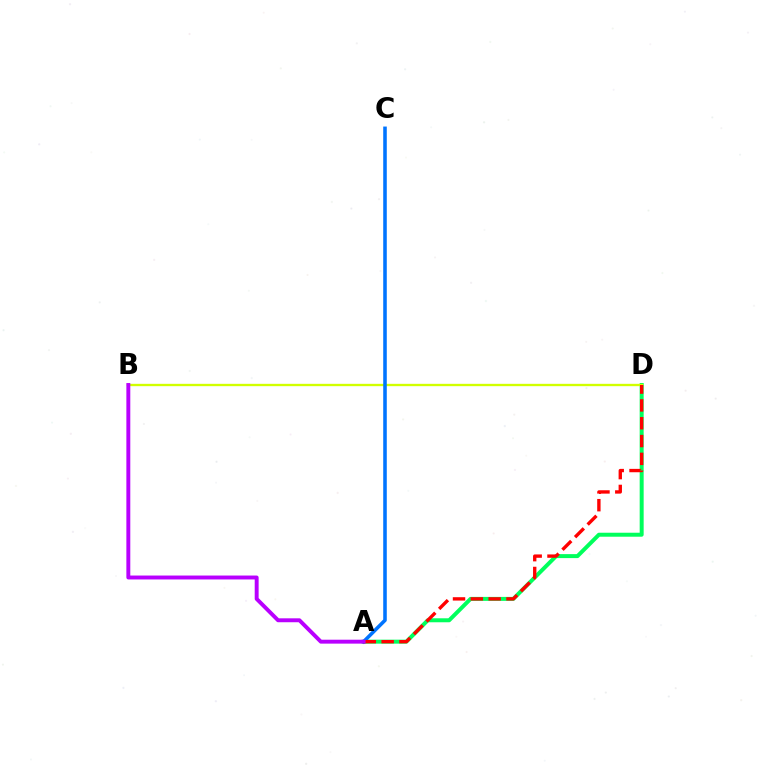{('A', 'D'): [{'color': '#00ff5c', 'line_style': 'solid', 'thickness': 2.87}, {'color': '#ff0000', 'line_style': 'dashed', 'thickness': 2.42}], ('B', 'D'): [{'color': '#d1ff00', 'line_style': 'solid', 'thickness': 1.68}], ('A', 'C'): [{'color': '#0074ff', 'line_style': 'solid', 'thickness': 2.57}], ('A', 'B'): [{'color': '#b900ff', 'line_style': 'solid', 'thickness': 2.82}]}